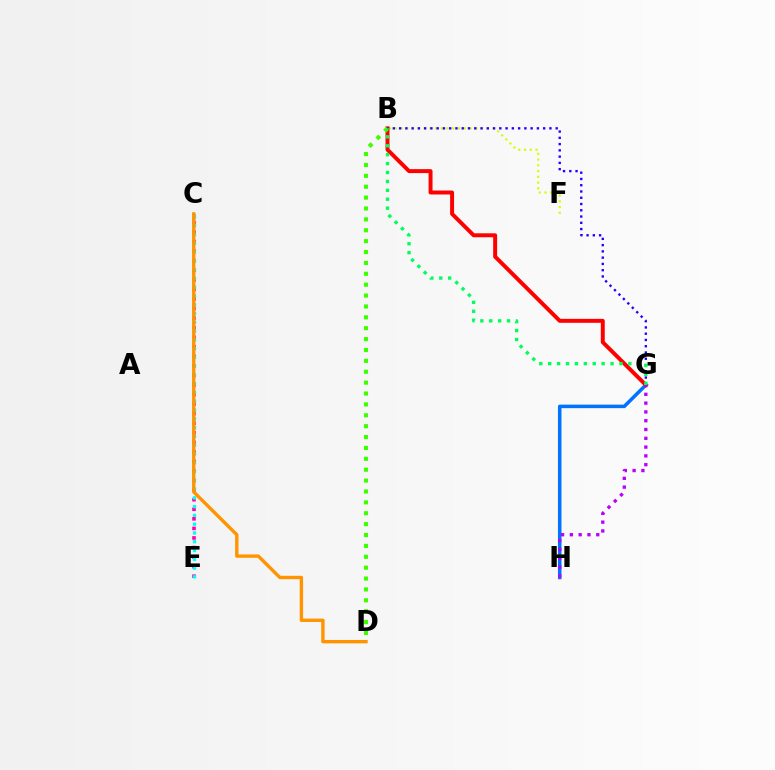{('B', 'F'): [{'color': '#d1ff00', 'line_style': 'dotted', 'thickness': 1.56}], ('G', 'H'): [{'color': '#0074ff', 'line_style': 'solid', 'thickness': 2.53}, {'color': '#b900ff', 'line_style': 'dotted', 'thickness': 2.39}], ('B', 'G'): [{'color': '#ff0000', 'line_style': 'solid', 'thickness': 2.85}, {'color': '#2500ff', 'line_style': 'dotted', 'thickness': 1.7}, {'color': '#00ff5c', 'line_style': 'dotted', 'thickness': 2.42}], ('C', 'E'): [{'color': '#ff00ac', 'line_style': 'dotted', 'thickness': 2.6}, {'color': '#00fff6', 'line_style': 'dotted', 'thickness': 2.38}], ('B', 'D'): [{'color': '#3dff00', 'line_style': 'dotted', 'thickness': 2.96}], ('C', 'D'): [{'color': '#ff9400', 'line_style': 'solid', 'thickness': 2.43}]}